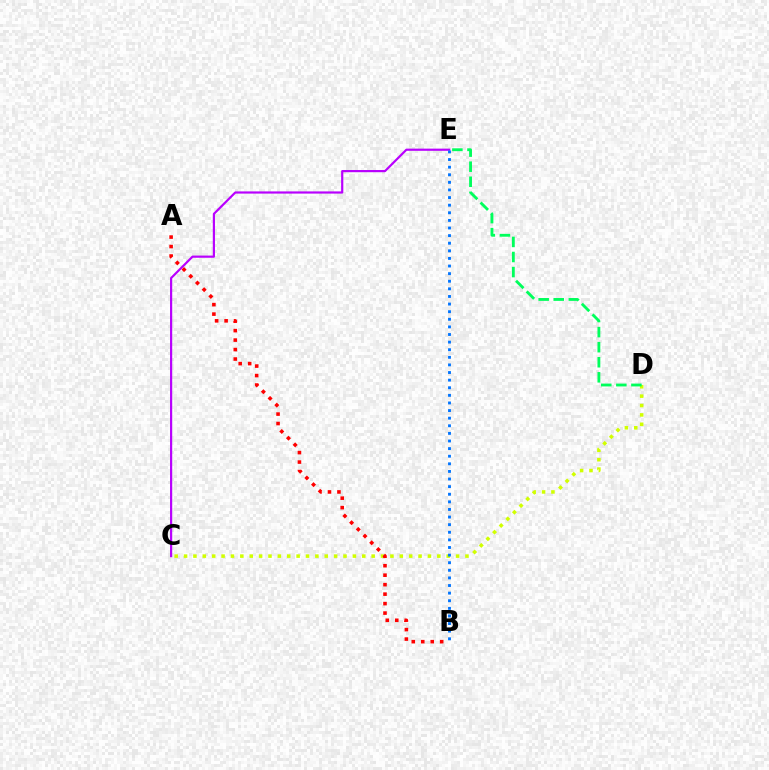{('C', 'D'): [{'color': '#d1ff00', 'line_style': 'dotted', 'thickness': 2.55}], ('D', 'E'): [{'color': '#00ff5c', 'line_style': 'dashed', 'thickness': 2.05}], ('C', 'E'): [{'color': '#b900ff', 'line_style': 'solid', 'thickness': 1.57}], ('A', 'B'): [{'color': '#ff0000', 'line_style': 'dotted', 'thickness': 2.57}], ('B', 'E'): [{'color': '#0074ff', 'line_style': 'dotted', 'thickness': 2.07}]}